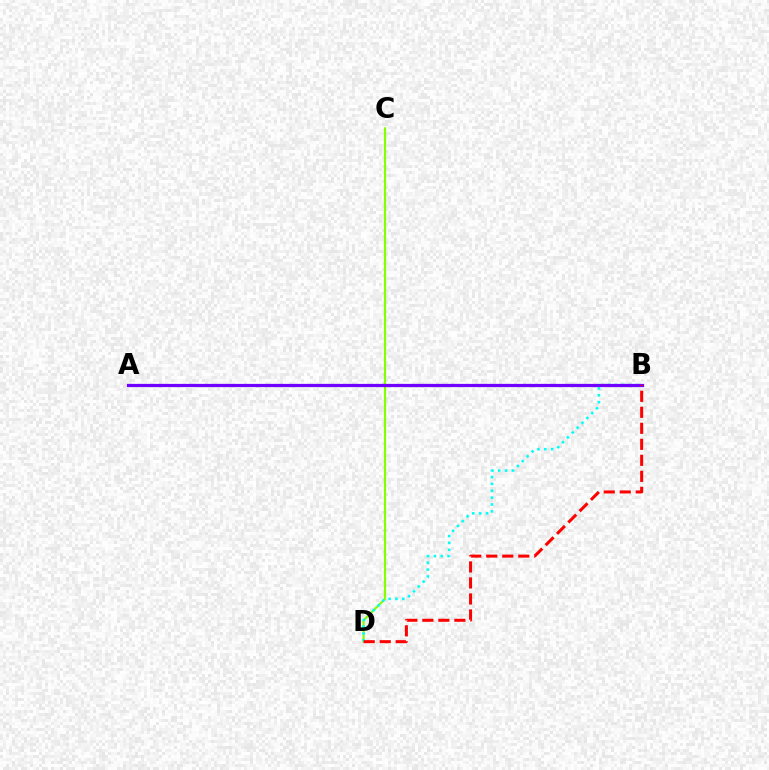{('C', 'D'): [{'color': '#84ff00', 'line_style': 'solid', 'thickness': 1.58}], ('B', 'D'): [{'color': '#00fff6', 'line_style': 'dotted', 'thickness': 1.87}, {'color': '#ff0000', 'line_style': 'dashed', 'thickness': 2.17}], ('A', 'B'): [{'color': '#7200ff', 'line_style': 'solid', 'thickness': 2.34}]}